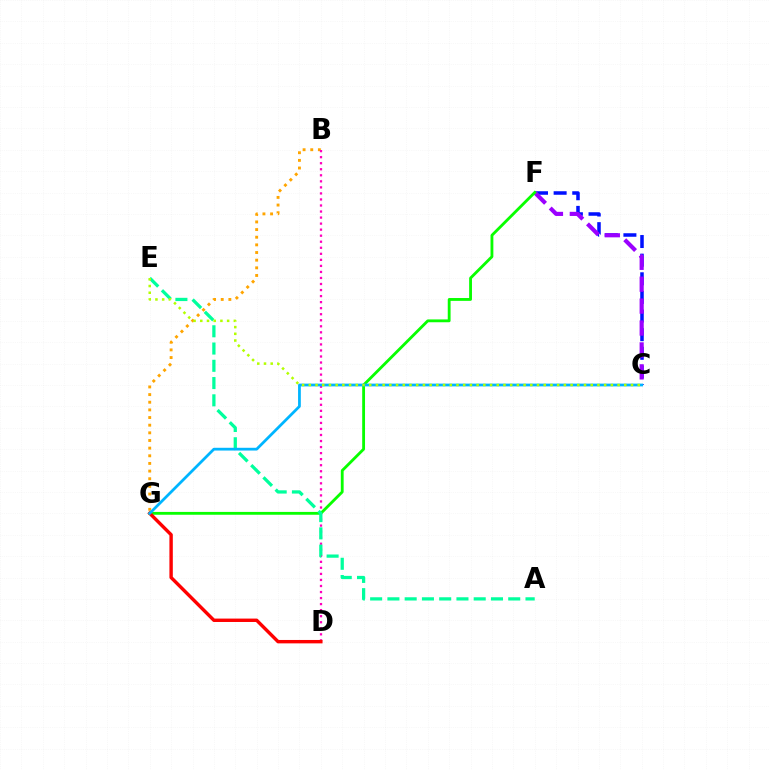{('B', 'G'): [{'color': '#ffa500', 'line_style': 'dotted', 'thickness': 2.08}], ('B', 'D'): [{'color': '#ff00bd', 'line_style': 'dotted', 'thickness': 1.64}], ('C', 'F'): [{'color': '#0010ff', 'line_style': 'dashed', 'thickness': 2.53}, {'color': '#9b00ff', 'line_style': 'dashed', 'thickness': 2.98}], ('F', 'G'): [{'color': '#08ff00', 'line_style': 'solid', 'thickness': 2.04}], ('A', 'E'): [{'color': '#00ff9d', 'line_style': 'dashed', 'thickness': 2.34}], ('D', 'G'): [{'color': '#ff0000', 'line_style': 'solid', 'thickness': 2.45}], ('C', 'G'): [{'color': '#00b5ff', 'line_style': 'solid', 'thickness': 1.99}], ('C', 'E'): [{'color': '#b3ff00', 'line_style': 'dotted', 'thickness': 1.82}]}